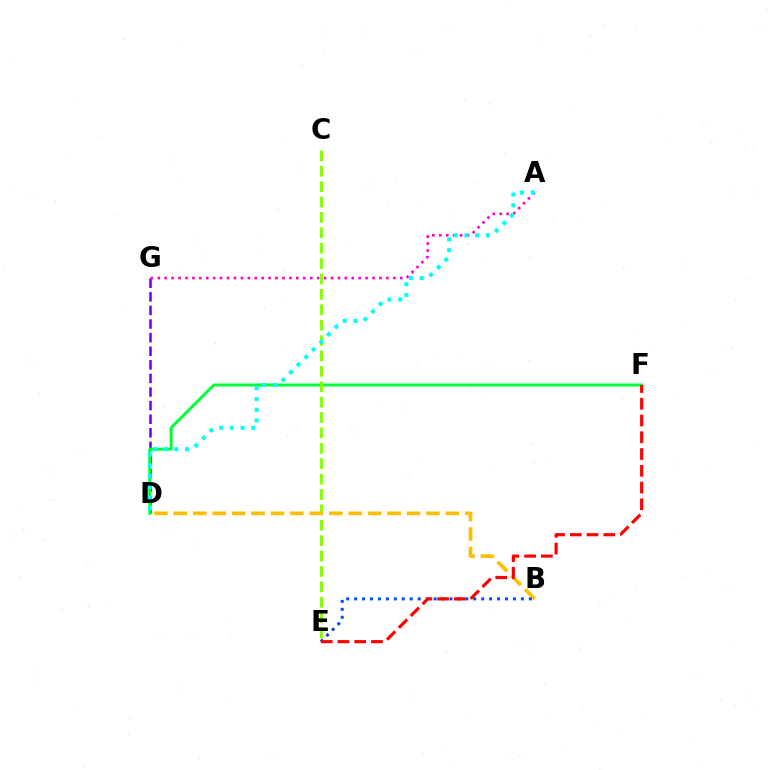{('D', 'G'): [{'color': '#7200ff', 'line_style': 'dashed', 'thickness': 1.85}], ('D', 'F'): [{'color': '#00ff39', 'line_style': 'solid', 'thickness': 2.13}], ('A', 'G'): [{'color': '#ff00cf', 'line_style': 'dotted', 'thickness': 1.88}], ('C', 'E'): [{'color': '#84ff00', 'line_style': 'dashed', 'thickness': 2.09}], ('A', 'D'): [{'color': '#00fff6', 'line_style': 'dotted', 'thickness': 2.91}], ('B', 'D'): [{'color': '#ffbd00', 'line_style': 'dashed', 'thickness': 2.64}], ('B', 'E'): [{'color': '#004bff', 'line_style': 'dotted', 'thickness': 2.16}], ('E', 'F'): [{'color': '#ff0000', 'line_style': 'dashed', 'thickness': 2.28}]}